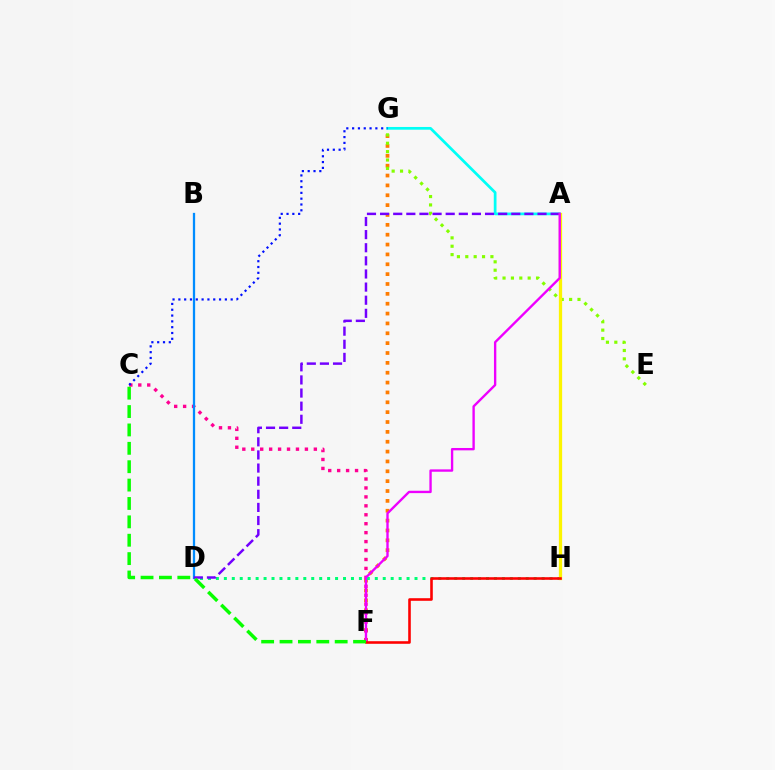{('F', 'G'): [{'color': '#ff7c00', 'line_style': 'dotted', 'thickness': 2.68}], ('C', 'F'): [{'color': '#ff0094', 'line_style': 'dotted', 'thickness': 2.43}, {'color': '#08ff00', 'line_style': 'dashed', 'thickness': 2.5}], ('A', 'G'): [{'color': '#00fff6', 'line_style': 'solid', 'thickness': 1.96}], ('E', 'G'): [{'color': '#84ff00', 'line_style': 'dotted', 'thickness': 2.28}], ('B', 'D'): [{'color': '#008cff', 'line_style': 'solid', 'thickness': 1.64}], ('D', 'H'): [{'color': '#00ff74', 'line_style': 'dotted', 'thickness': 2.16}], ('A', 'D'): [{'color': '#7200ff', 'line_style': 'dashed', 'thickness': 1.78}], ('A', 'H'): [{'color': '#fcf500', 'line_style': 'solid', 'thickness': 2.34}], ('A', 'F'): [{'color': '#ee00ff', 'line_style': 'solid', 'thickness': 1.7}], ('F', 'H'): [{'color': '#ff0000', 'line_style': 'solid', 'thickness': 1.86}], ('C', 'G'): [{'color': '#0010ff', 'line_style': 'dotted', 'thickness': 1.58}]}